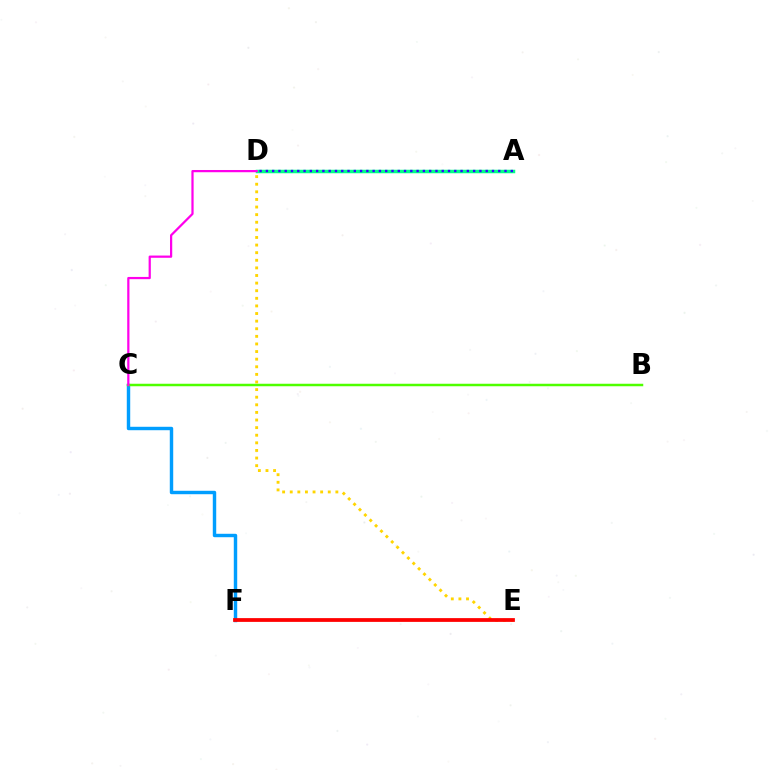{('C', 'F'): [{'color': '#009eff', 'line_style': 'solid', 'thickness': 2.47}], ('B', 'C'): [{'color': '#4fff00', 'line_style': 'solid', 'thickness': 1.8}], ('A', 'D'): [{'color': '#00ff86', 'line_style': 'solid', 'thickness': 2.52}, {'color': '#3700ff', 'line_style': 'dotted', 'thickness': 1.71}], ('D', 'E'): [{'color': '#ffd500', 'line_style': 'dotted', 'thickness': 2.07}], ('C', 'D'): [{'color': '#ff00ed', 'line_style': 'solid', 'thickness': 1.6}], ('E', 'F'): [{'color': '#ff0000', 'line_style': 'solid', 'thickness': 2.71}]}